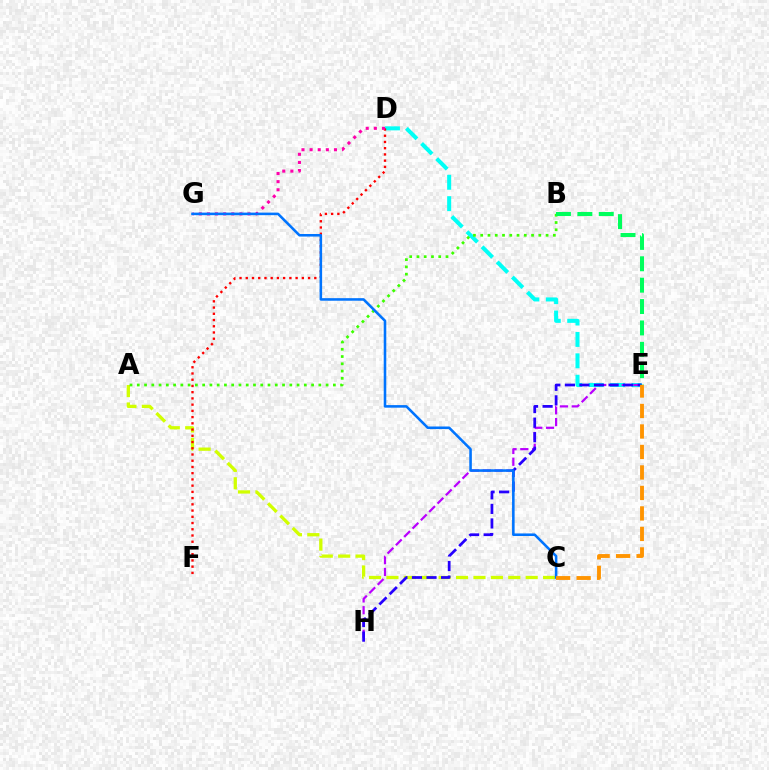{('D', 'E'): [{'color': '#00fff6', 'line_style': 'dashed', 'thickness': 2.91}], ('A', 'C'): [{'color': '#d1ff00', 'line_style': 'dashed', 'thickness': 2.36}], ('E', 'H'): [{'color': '#b900ff', 'line_style': 'dashed', 'thickness': 1.6}, {'color': '#2500ff', 'line_style': 'dashed', 'thickness': 1.98}], ('D', 'F'): [{'color': '#ff0000', 'line_style': 'dotted', 'thickness': 1.69}], ('A', 'B'): [{'color': '#3dff00', 'line_style': 'dotted', 'thickness': 1.97}], ('D', 'G'): [{'color': '#ff00ac', 'line_style': 'dotted', 'thickness': 2.21}], ('C', 'G'): [{'color': '#0074ff', 'line_style': 'solid', 'thickness': 1.85}], ('B', 'E'): [{'color': '#00ff5c', 'line_style': 'dashed', 'thickness': 2.91}], ('C', 'E'): [{'color': '#ff9400', 'line_style': 'dashed', 'thickness': 2.78}]}